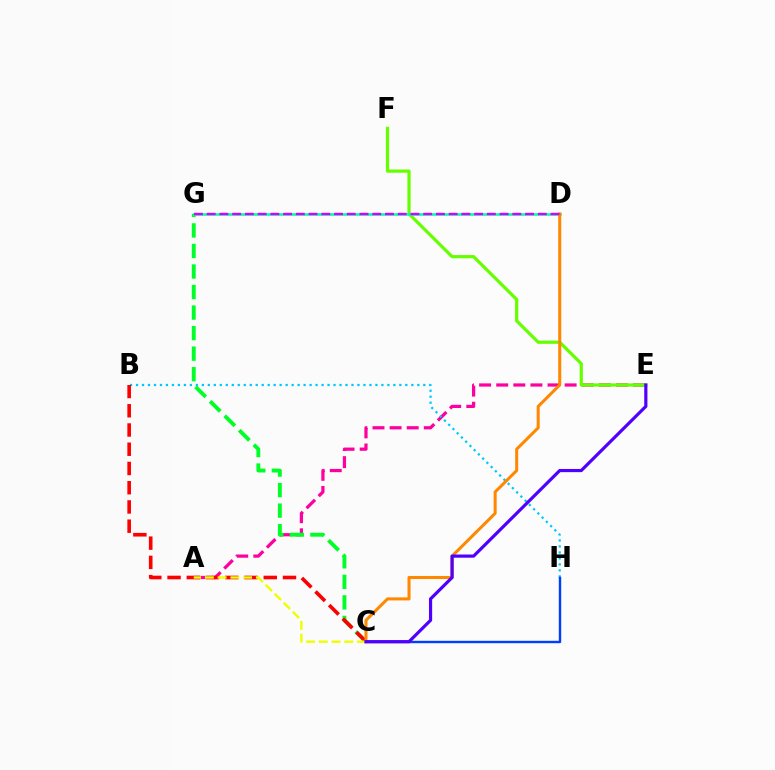{('A', 'E'): [{'color': '#ff00a0', 'line_style': 'dashed', 'thickness': 2.32}], ('E', 'F'): [{'color': '#66ff00', 'line_style': 'solid', 'thickness': 2.31}], ('B', 'H'): [{'color': '#00c7ff', 'line_style': 'dotted', 'thickness': 1.63}], ('C', 'G'): [{'color': '#00ff27', 'line_style': 'dashed', 'thickness': 2.79}], ('D', 'G'): [{'color': '#00ffaf', 'line_style': 'solid', 'thickness': 1.84}, {'color': '#d600ff', 'line_style': 'dashed', 'thickness': 1.73}], ('B', 'C'): [{'color': '#ff0000', 'line_style': 'dashed', 'thickness': 2.61}], ('C', 'D'): [{'color': '#ff8800', 'line_style': 'solid', 'thickness': 2.19}], ('C', 'H'): [{'color': '#003fff', 'line_style': 'solid', 'thickness': 1.73}], ('A', 'C'): [{'color': '#eeff00', 'line_style': 'dashed', 'thickness': 1.73}], ('C', 'E'): [{'color': '#4f00ff', 'line_style': 'solid', 'thickness': 2.29}]}